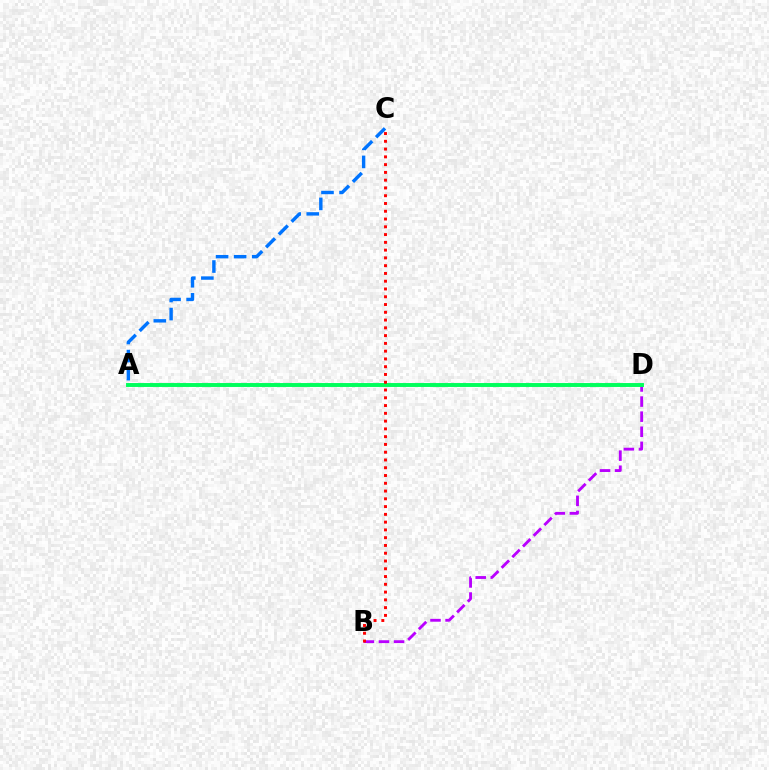{('B', 'D'): [{'color': '#b900ff', 'line_style': 'dashed', 'thickness': 2.05}], ('A', 'D'): [{'color': '#d1ff00', 'line_style': 'solid', 'thickness': 1.66}, {'color': '#00ff5c', 'line_style': 'solid', 'thickness': 2.82}], ('A', 'C'): [{'color': '#0074ff', 'line_style': 'dashed', 'thickness': 2.45}], ('B', 'C'): [{'color': '#ff0000', 'line_style': 'dotted', 'thickness': 2.11}]}